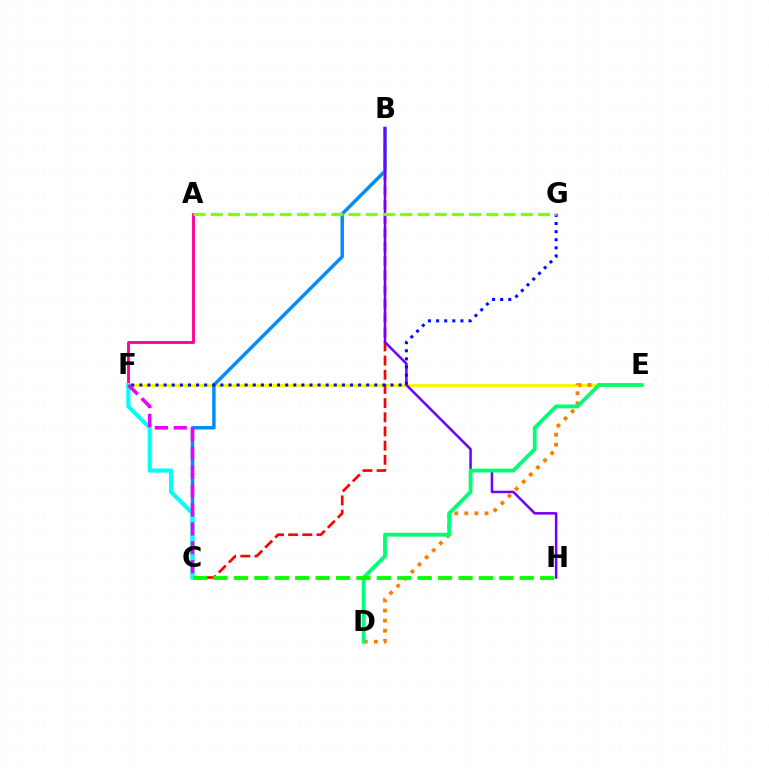{('E', 'F'): [{'color': '#fcf500', 'line_style': 'solid', 'thickness': 2.04}], ('B', 'C'): [{'color': '#ff0000', 'line_style': 'dashed', 'thickness': 1.93}, {'color': '#008cff', 'line_style': 'solid', 'thickness': 2.48}], ('D', 'E'): [{'color': '#ff7c00', 'line_style': 'dotted', 'thickness': 2.74}, {'color': '#00ff74', 'line_style': 'solid', 'thickness': 2.76}], ('A', 'F'): [{'color': '#ff0094', 'line_style': 'solid', 'thickness': 2.05}], ('C', 'F'): [{'color': '#00fff6', 'line_style': 'solid', 'thickness': 2.97}, {'color': '#ee00ff', 'line_style': 'dashed', 'thickness': 2.57}], ('B', 'H'): [{'color': '#7200ff', 'line_style': 'solid', 'thickness': 1.82}], ('C', 'H'): [{'color': '#08ff00', 'line_style': 'dashed', 'thickness': 2.77}], ('F', 'G'): [{'color': '#0010ff', 'line_style': 'dotted', 'thickness': 2.2}], ('A', 'G'): [{'color': '#84ff00', 'line_style': 'dashed', 'thickness': 2.34}]}